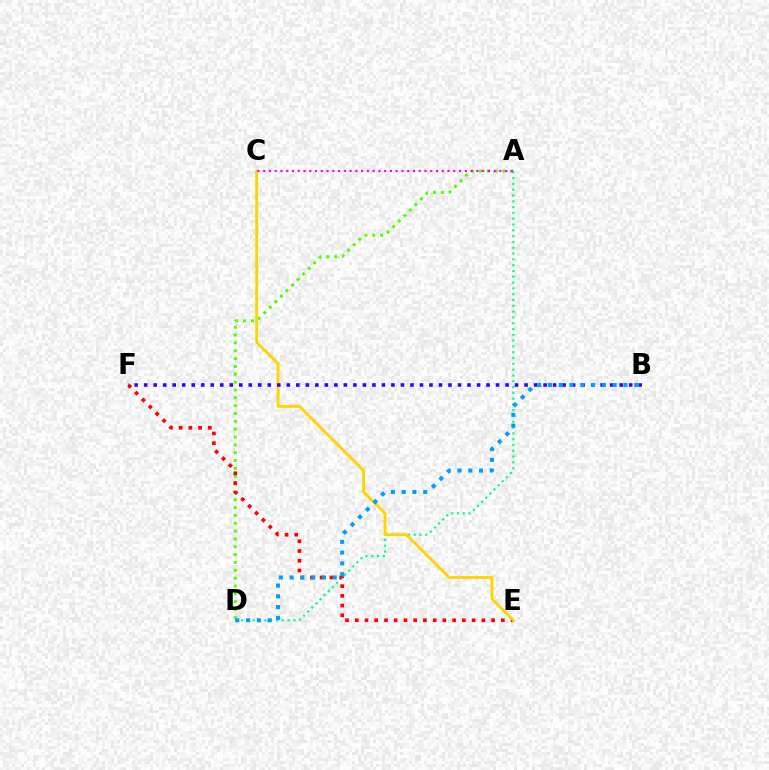{('A', 'D'): [{'color': '#00ff86', 'line_style': 'dotted', 'thickness': 1.58}, {'color': '#4fff00', 'line_style': 'dotted', 'thickness': 2.13}], ('E', 'F'): [{'color': '#ff0000', 'line_style': 'dotted', 'thickness': 2.65}], ('C', 'E'): [{'color': '#ffd500', 'line_style': 'solid', 'thickness': 2.06}], ('B', 'F'): [{'color': '#3700ff', 'line_style': 'dotted', 'thickness': 2.58}], ('A', 'C'): [{'color': '#ff00ed', 'line_style': 'dotted', 'thickness': 1.57}], ('B', 'D'): [{'color': '#009eff', 'line_style': 'dotted', 'thickness': 2.93}]}